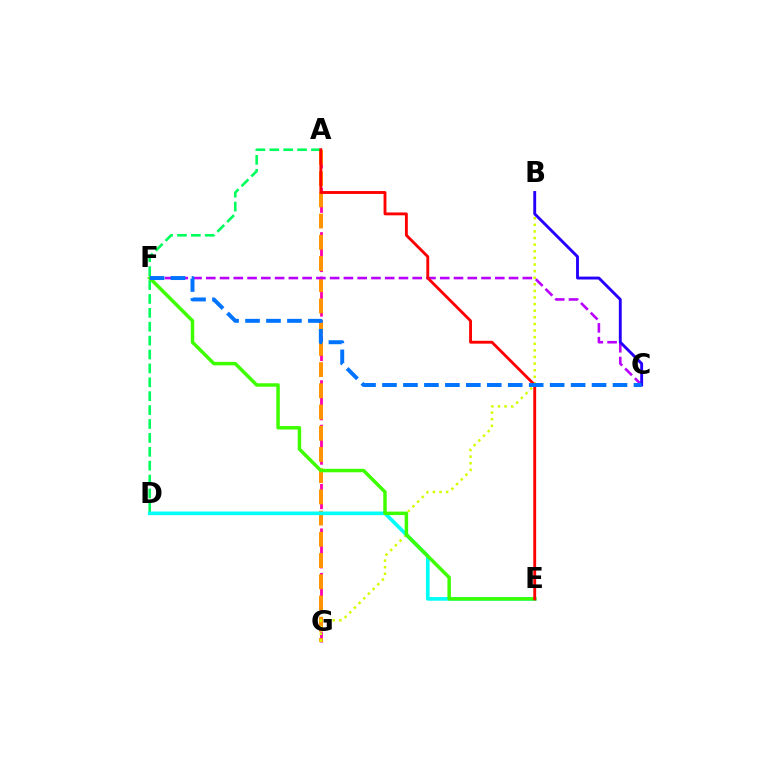{('A', 'G'): [{'color': '#ff00ac', 'line_style': 'dashed', 'thickness': 2.01}, {'color': '#ff9400', 'line_style': 'dashed', 'thickness': 2.88}], ('C', 'F'): [{'color': '#b900ff', 'line_style': 'dashed', 'thickness': 1.87}, {'color': '#0074ff', 'line_style': 'dashed', 'thickness': 2.85}], ('B', 'G'): [{'color': '#d1ff00', 'line_style': 'dotted', 'thickness': 1.8}], ('A', 'D'): [{'color': '#00ff5c', 'line_style': 'dashed', 'thickness': 1.89}], ('D', 'E'): [{'color': '#00fff6', 'line_style': 'solid', 'thickness': 2.62}], ('E', 'F'): [{'color': '#3dff00', 'line_style': 'solid', 'thickness': 2.49}], ('B', 'C'): [{'color': '#2500ff', 'line_style': 'solid', 'thickness': 2.08}], ('A', 'E'): [{'color': '#ff0000', 'line_style': 'solid', 'thickness': 2.06}]}